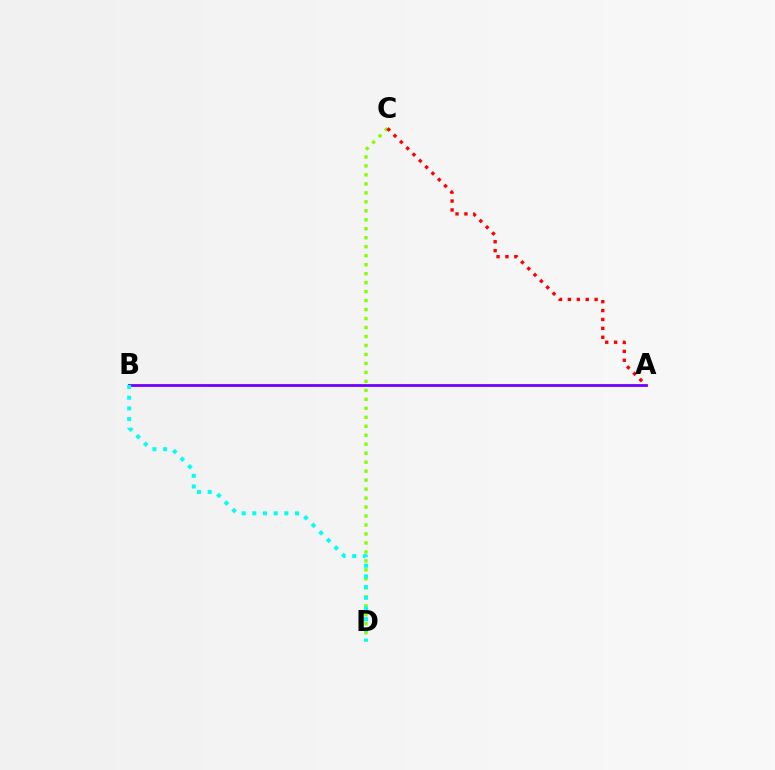{('A', 'B'): [{'color': '#7200ff', 'line_style': 'solid', 'thickness': 2.01}], ('C', 'D'): [{'color': '#84ff00', 'line_style': 'dotted', 'thickness': 2.44}], ('B', 'D'): [{'color': '#00fff6', 'line_style': 'dotted', 'thickness': 2.9}], ('A', 'C'): [{'color': '#ff0000', 'line_style': 'dotted', 'thickness': 2.42}]}